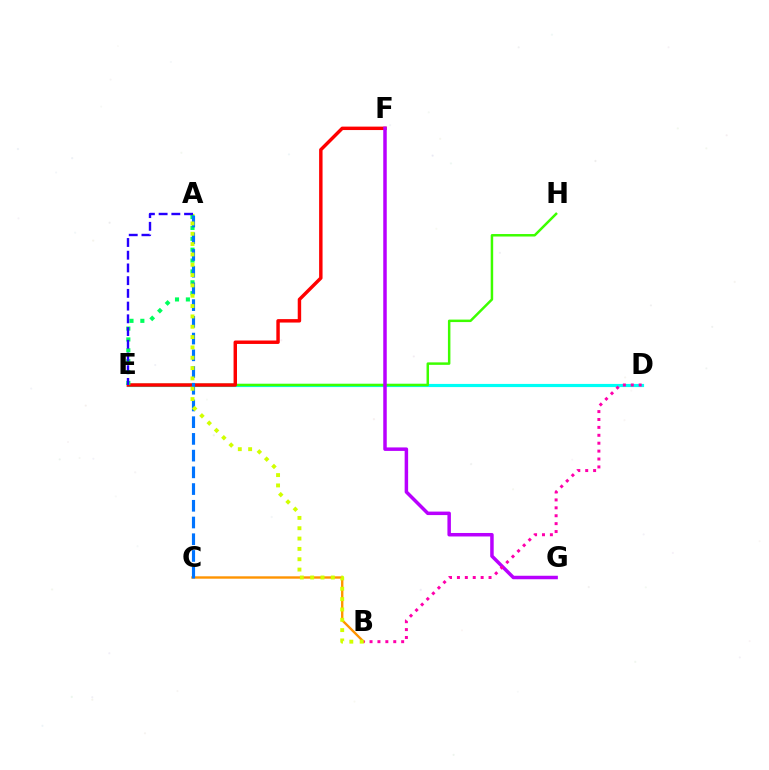{('D', 'E'): [{'color': '#00fff6', 'line_style': 'solid', 'thickness': 2.28}], ('E', 'H'): [{'color': '#3dff00', 'line_style': 'solid', 'thickness': 1.79}], ('B', 'C'): [{'color': '#ff9400', 'line_style': 'solid', 'thickness': 1.71}], ('E', 'F'): [{'color': '#ff0000', 'line_style': 'solid', 'thickness': 2.48}], ('F', 'G'): [{'color': '#b900ff', 'line_style': 'solid', 'thickness': 2.51}], ('A', 'E'): [{'color': '#00ff5c', 'line_style': 'dotted', 'thickness': 2.96}, {'color': '#2500ff', 'line_style': 'dashed', 'thickness': 1.73}], ('B', 'D'): [{'color': '#ff00ac', 'line_style': 'dotted', 'thickness': 2.15}], ('A', 'C'): [{'color': '#0074ff', 'line_style': 'dashed', 'thickness': 2.27}], ('A', 'B'): [{'color': '#d1ff00', 'line_style': 'dotted', 'thickness': 2.81}]}